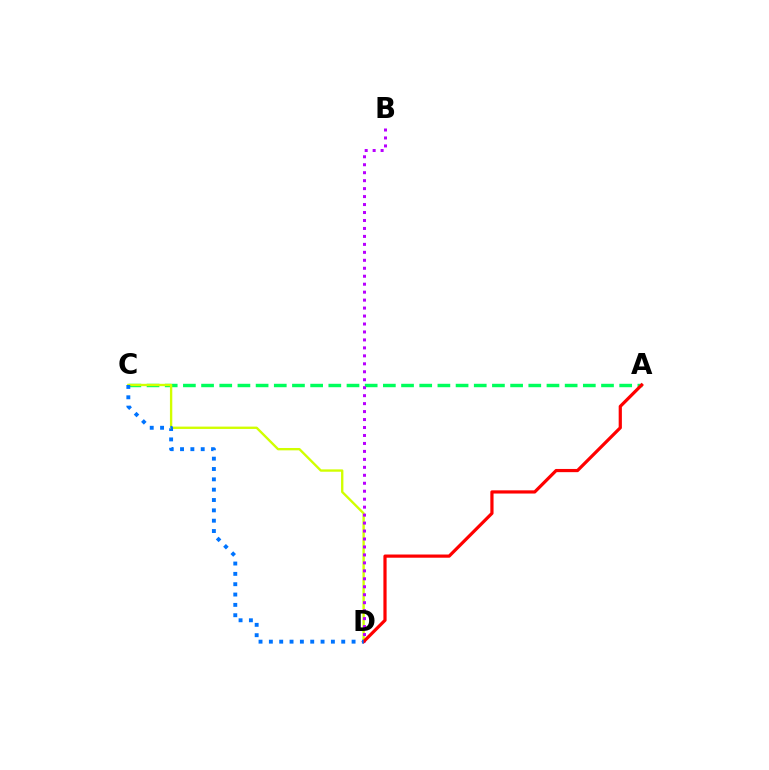{('A', 'C'): [{'color': '#00ff5c', 'line_style': 'dashed', 'thickness': 2.47}], ('C', 'D'): [{'color': '#d1ff00', 'line_style': 'solid', 'thickness': 1.69}, {'color': '#0074ff', 'line_style': 'dotted', 'thickness': 2.81}], ('B', 'D'): [{'color': '#b900ff', 'line_style': 'dotted', 'thickness': 2.16}], ('A', 'D'): [{'color': '#ff0000', 'line_style': 'solid', 'thickness': 2.3}]}